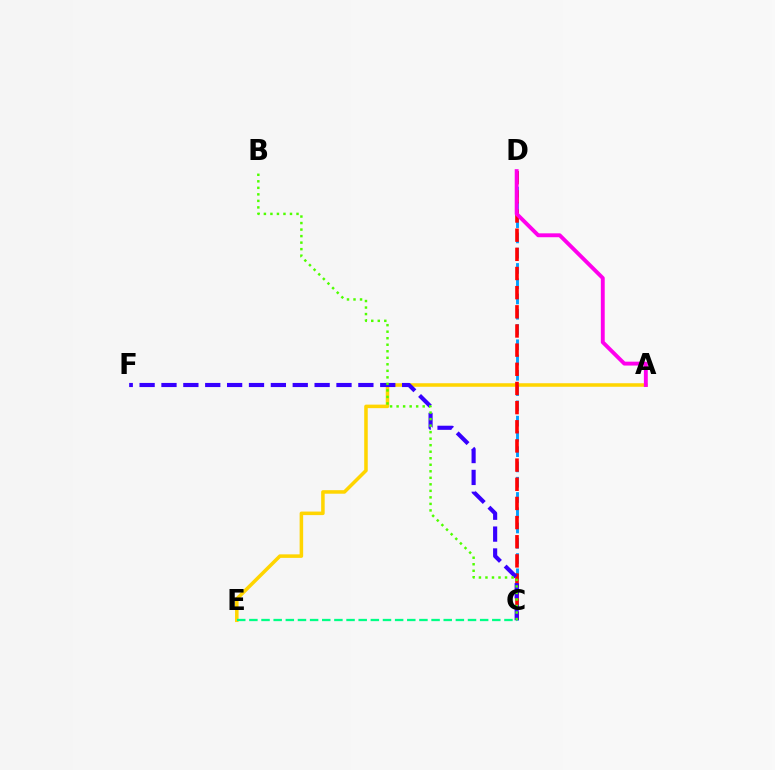{('A', 'E'): [{'color': '#ffd500', 'line_style': 'solid', 'thickness': 2.54}], ('C', 'D'): [{'color': '#009eff', 'line_style': 'dashed', 'thickness': 2.07}, {'color': '#ff0000', 'line_style': 'dashed', 'thickness': 2.6}], ('C', 'F'): [{'color': '#3700ff', 'line_style': 'dashed', 'thickness': 2.97}], ('C', 'E'): [{'color': '#00ff86', 'line_style': 'dashed', 'thickness': 1.65}], ('A', 'D'): [{'color': '#ff00ed', 'line_style': 'solid', 'thickness': 2.8}], ('B', 'C'): [{'color': '#4fff00', 'line_style': 'dotted', 'thickness': 1.77}]}